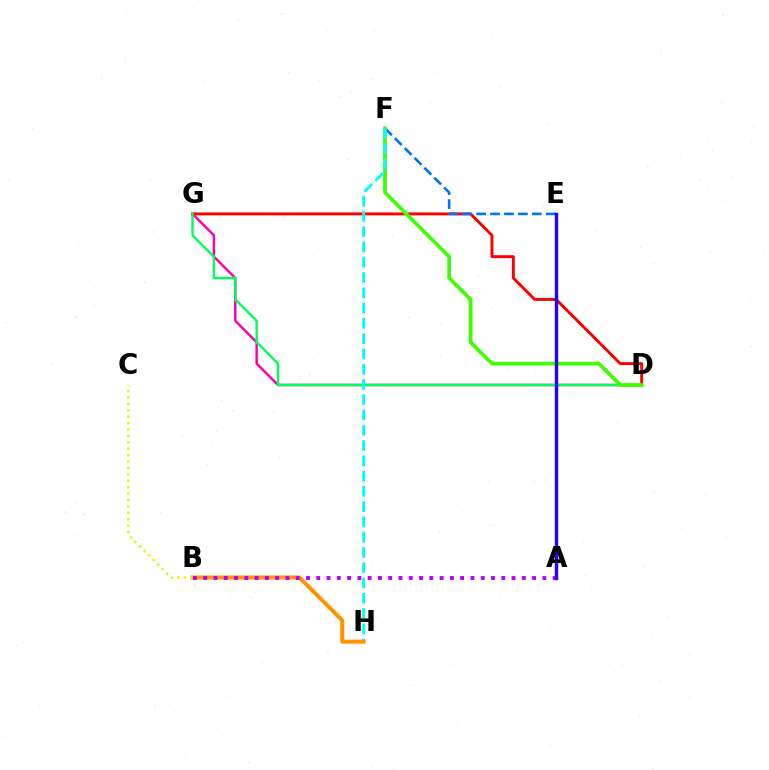{('D', 'G'): [{'color': '#ff0000', 'line_style': 'solid', 'thickness': 2.1}, {'color': '#ff00ac', 'line_style': 'solid', 'thickness': 1.77}, {'color': '#00ff5c', 'line_style': 'solid', 'thickness': 1.72}], ('E', 'F'): [{'color': '#0074ff', 'line_style': 'dashed', 'thickness': 1.89}], ('D', 'F'): [{'color': '#3dff00', 'line_style': 'solid', 'thickness': 2.65}], ('F', 'H'): [{'color': '#00fff6', 'line_style': 'dashed', 'thickness': 2.07}], ('B', 'H'): [{'color': '#ff9400', 'line_style': 'solid', 'thickness': 2.91}], ('A', 'B'): [{'color': '#b900ff', 'line_style': 'dotted', 'thickness': 2.79}], ('A', 'E'): [{'color': '#2500ff', 'line_style': 'solid', 'thickness': 2.45}], ('B', 'C'): [{'color': '#d1ff00', 'line_style': 'dotted', 'thickness': 1.74}]}